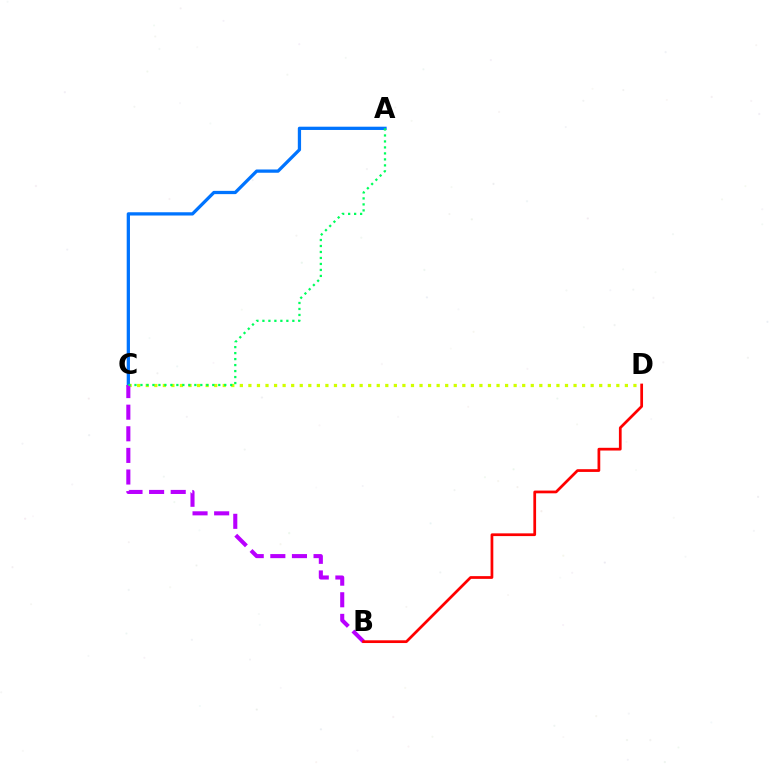{('C', 'D'): [{'color': '#d1ff00', 'line_style': 'dotted', 'thickness': 2.32}], ('A', 'C'): [{'color': '#0074ff', 'line_style': 'solid', 'thickness': 2.35}, {'color': '#00ff5c', 'line_style': 'dotted', 'thickness': 1.63}], ('B', 'C'): [{'color': '#b900ff', 'line_style': 'dashed', 'thickness': 2.94}], ('B', 'D'): [{'color': '#ff0000', 'line_style': 'solid', 'thickness': 1.97}]}